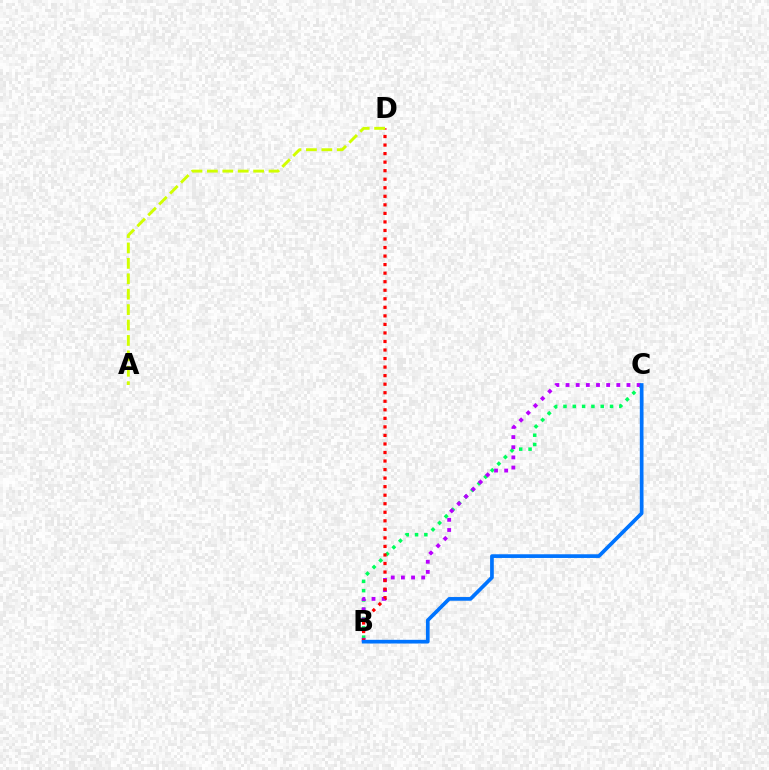{('B', 'C'): [{'color': '#00ff5c', 'line_style': 'dotted', 'thickness': 2.53}, {'color': '#b900ff', 'line_style': 'dotted', 'thickness': 2.76}, {'color': '#0074ff', 'line_style': 'solid', 'thickness': 2.66}], ('B', 'D'): [{'color': '#ff0000', 'line_style': 'dotted', 'thickness': 2.32}], ('A', 'D'): [{'color': '#d1ff00', 'line_style': 'dashed', 'thickness': 2.09}]}